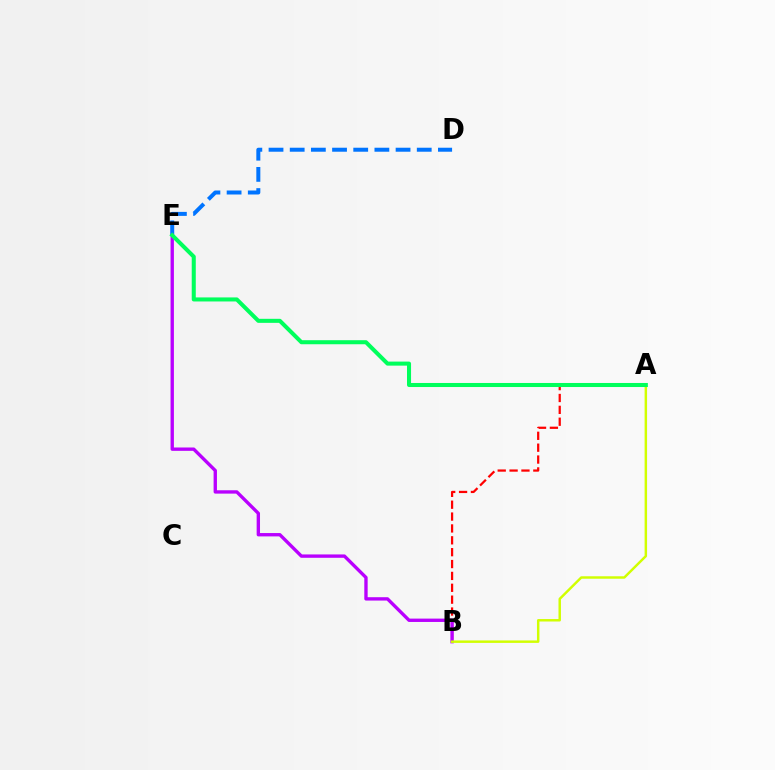{('D', 'E'): [{'color': '#0074ff', 'line_style': 'dashed', 'thickness': 2.88}], ('A', 'B'): [{'color': '#ff0000', 'line_style': 'dashed', 'thickness': 1.61}, {'color': '#d1ff00', 'line_style': 'solid', 'thickness': 1.77}], ('B', 'E'): [{'color': '#b900ff', 'line_style': 'solid', 'thickness': 2.42}], ('A', 'E'): [{'color': '#00ff5c', 'line_style': 'solid', 'thickness': 2.91}]}